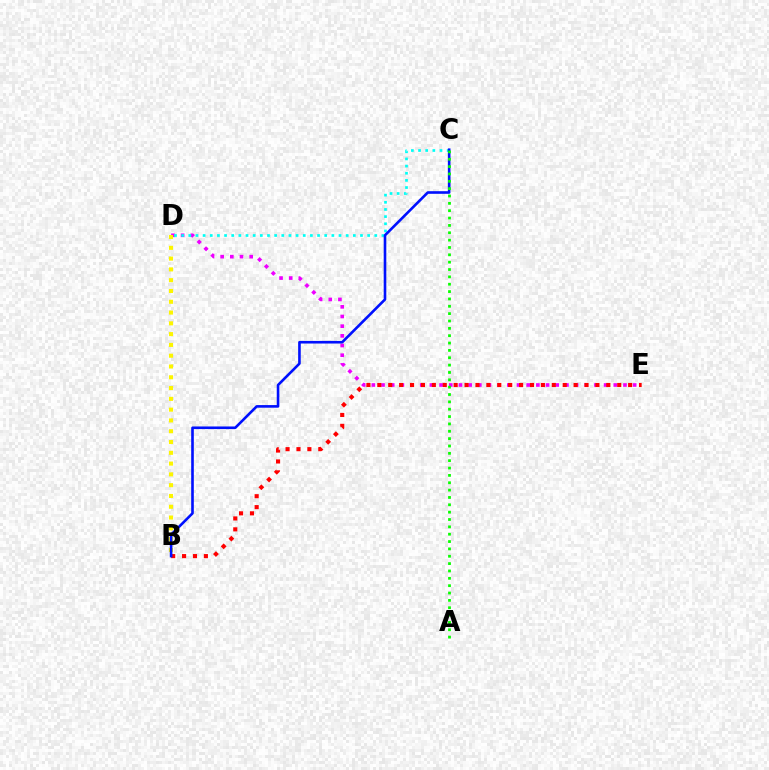{('D', 'E'): [{'color': '#ee00ff', 'line_style': 'dotted', 'thickness': 2.63}], ('C', 'D'): [{'color': '#00fff6', 'line_style': 'dotted', 'thickness': 1.94}], ('B', 'D'): [{'color': '#fcf500', 'line_style': 'dotted', 'thickness': 2.93}], ('B', 'E'): [{'color': '#ff0000', 'line_style': 'dotted', 'thickness': 2.96}], ('B', 'C'): [{'color': '#0010ff', 'line_style': 'solid', 'thickness': 1.89}], ('A', 'C'): [{'color': '#08ff00', 'line_style': 'dotted', 'thickness': 2.0}]}